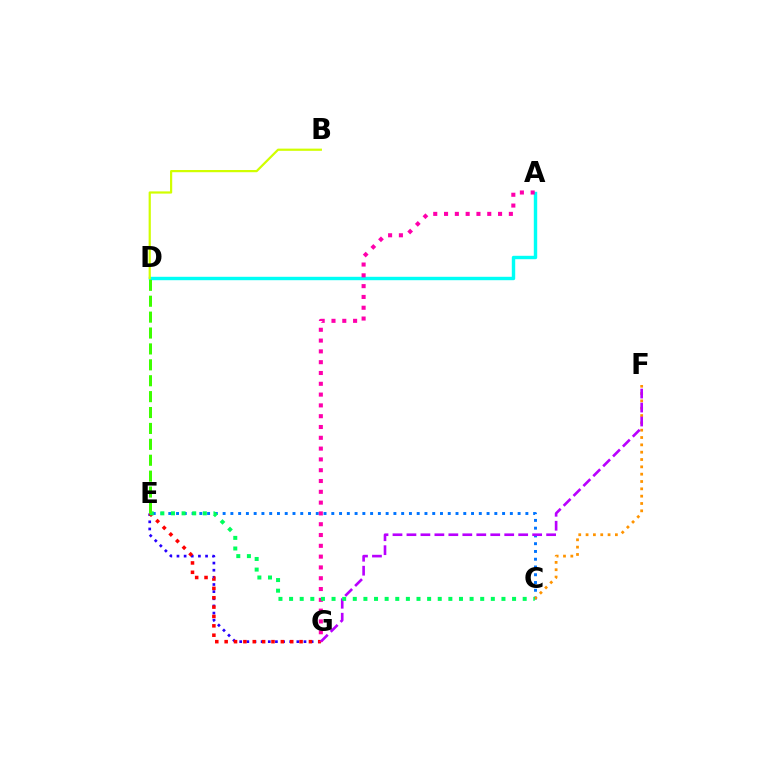{('C', 'E'): [{'color': '#0074ff', 'line_style': 'dotted', 'thickness': 2.11}, {'color': '#00ff5c', 'line_style': 'dotted', 'thickness': 2.89}], ('E', 'G'): [{'color': '#2500ff', 'line_style': 'dotted', 'thickness': 1.94}, {'color': '#ff0000', 'line_style': 'dotted', 'thickness': 2.54}], ('A', 'D'): [{'color': '#00fff6', 'line_style': 'solid', 'thickness': 2.46}], ('C', 'F'): [{'color': '#ff9400', 'line_style': 'dotted', 'thickness': 1.99}], ('F', 'G'): [{'color': '#b900ff', 'line_style': 'dashed', 'thickness': 1.9}], ('A', 'G'): [{'color': '#ff00ac', 'line_style': 'dotted', 'thickness': 2.93}], ('D', 'E'): [{'color': '#3dff00', 'line_style': 'dashed', 'thickness': 2.16}], ('B', 'D'): [{'color': '#d1ff00', 'line_style': 'solid', 'thickness': 1.59}]}